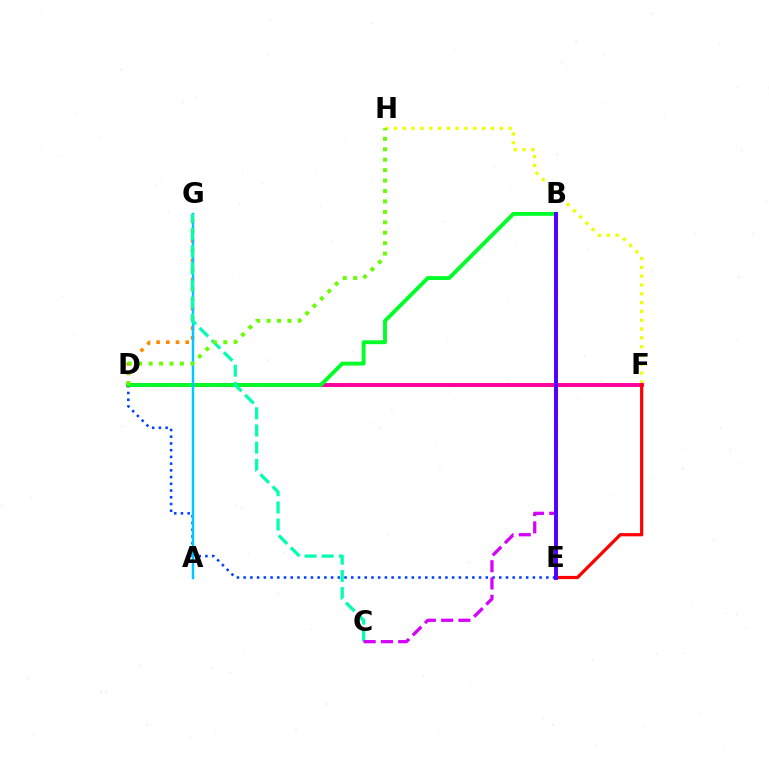{('F', 'H'): [{'color': '#eeff00', 'line_style': 'dotted', 'thickness': 2.4}], ('D', 'E'): [{'color': '#003fff', 'line_style': 'dotted', 'thickness': 1.83}], ('D', 'F'): [{'color': '#ff00a0', 'line_style': 'solid', 'thickness': 2.84}], ('D', 'G'): [{'color': '#ff8800', 'line_style': 'dotted', 'thickness': 2.63}], ('B', 'D'): [{'color': '#00ff27', 'line_style': 'solid', 'thickness': 2.78}], ('A', 'G'): [{'color': '#00c7ff', 'line_style': 'solid', 'thickness': 1.78}], ('C', 'G'): [{'color': '#00ffaf', 'line_style': 'dashed', 'thickness': 2.33}], ('D', 'H'): [{'color': '#66ff00', 'line_style': 'dotted', 'thickness': 2.83}], ('B', 'C'): [{'color': '#d600ff', 'line_style': 'dashed', 'thickness': 2.35}], ('E', 'F'): [{'color': '#ff0000', 'line_style': 'solid', 'thickness': 2.31}], ('B', 'E'): [{'color': '#4f00ff', 'line_style': 'solid', 'thickness': 2.83}]}